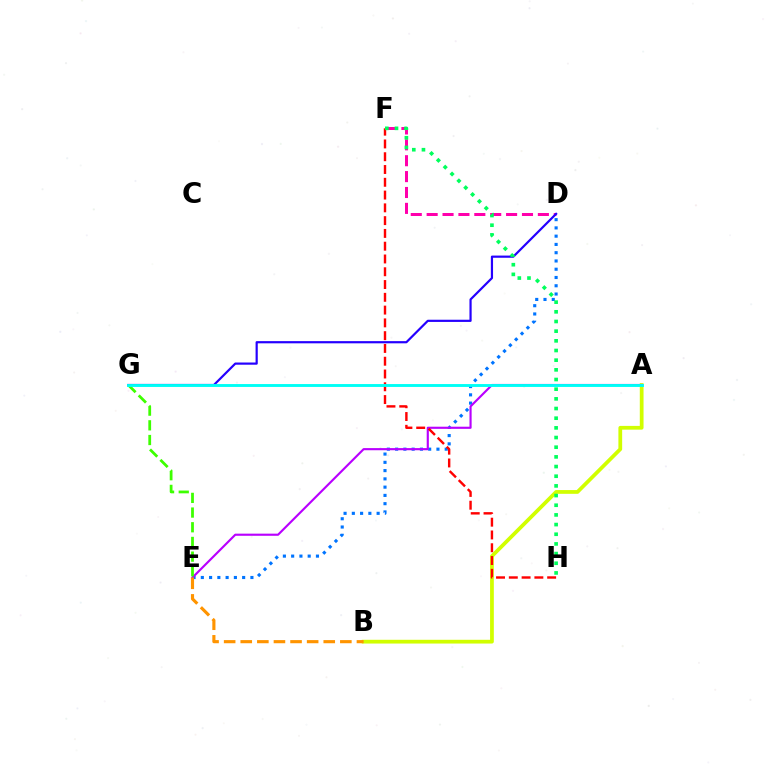{('D', 'F'): [{'color': '#ff00ac', 'line_style': 'dashed', 'thickness': 2.16}], ('D', 'G'): [{'color': '#2500ff', 'line_style': 'solid', 'thickness': 1.58}], ('D', 'E'): [{'color': '#0074ff', 'line_style': 'dotted', 'thickness': 2.25}], ('A', 'B'): [{'color': '#d1ff00', 'line_style': 'solid', 'thickness': 2.7}], ('A', 'E'): [{'color': '#b900ff', 'line_style': 'solid', 'thickness': 1.54}], ('F', 'H'): [{'color': '#ff0000', 'line_style': 'dashed', 'thickness': 1.74}, {'color': '#00ff5c', 'line_style': 'dotted', 'thickness': 2.63}], ('E', 'G'): [{'color': '#3dff00', 'line_style': 'dashed', 'thickness': 2.0}], ('B', 'E'): [{'color': '#ff9400', 'line_style': 'dashed', 'thickness': 2.25}], ('A', 'G'): [{'color': '#00fff6', 'line_style': 'solid', 'thickness': 2.08}]}